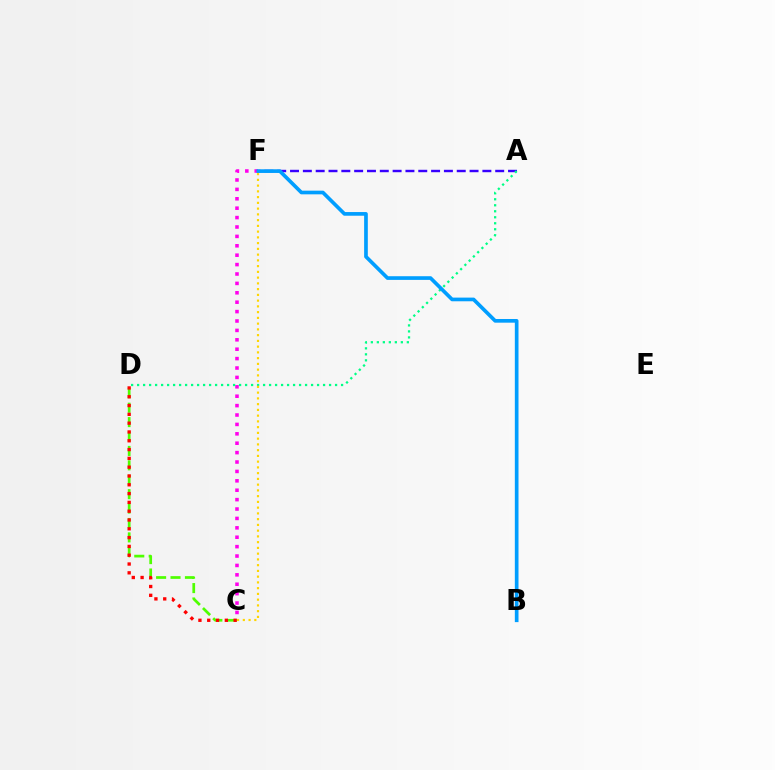{('A', 'F'): [{'color': '#3700ff', 'line_style': 'dashed', 'thickness': 1.74}], ('C', 'F'): [{'color': '#ff00ed', 'line_style': 'dotted', 'thickness': 2.55}, {'color': '#ffd500', 'line_style': 'dotted', 'thickness': 1.56}], ('C', 'D'): [{'color': '#4fff00', 'line_style': 'dashed', 'thickness': 1.96}, {'color': '#ff0000', 'line_style': 'dotted', 'thickness': 2.39}], ('A', 'D'): [{'color': '#00ff86', 'line_style': 'dotted', 'thickness': 1.63}], ('B', 'F'): [{'color': '#009eff', 'line_style': 'solid', 'thickness': 2.65}]}